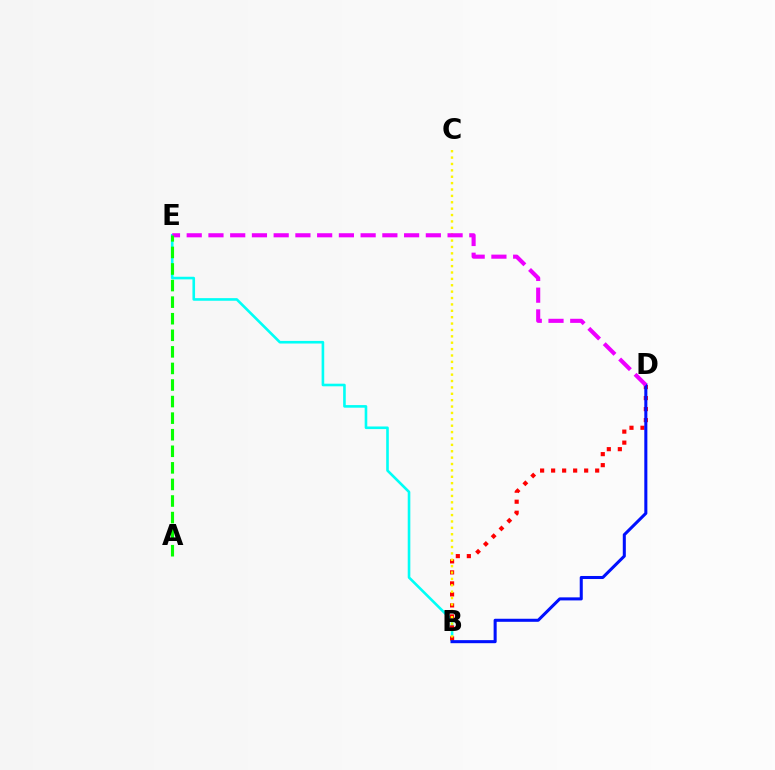{('B', 'E'): [{'color': '#00fff6', 'line_style': 'solid', 'thickness': 1.88}], ('B', 'D'): [{'color': '#ff0000', 'line_style': 'dotted', 'thickness': 2.99}, {'color': '#0010ff', 'line_style': 'solid', 'thickness': 2.19}], ('B', 'C'): [{'color': '#fcf500', 'line_style': 'dotted', 'thickness': 1.73}], ('D', 'E'): [{'color': '#ee00ff', 'line_style': 'dashed', 'thickness': 2.95}], ('A', 'E'): [{'color': '#08ff00', 'line_style': 'dashed', 'thickness': 2.25}]}